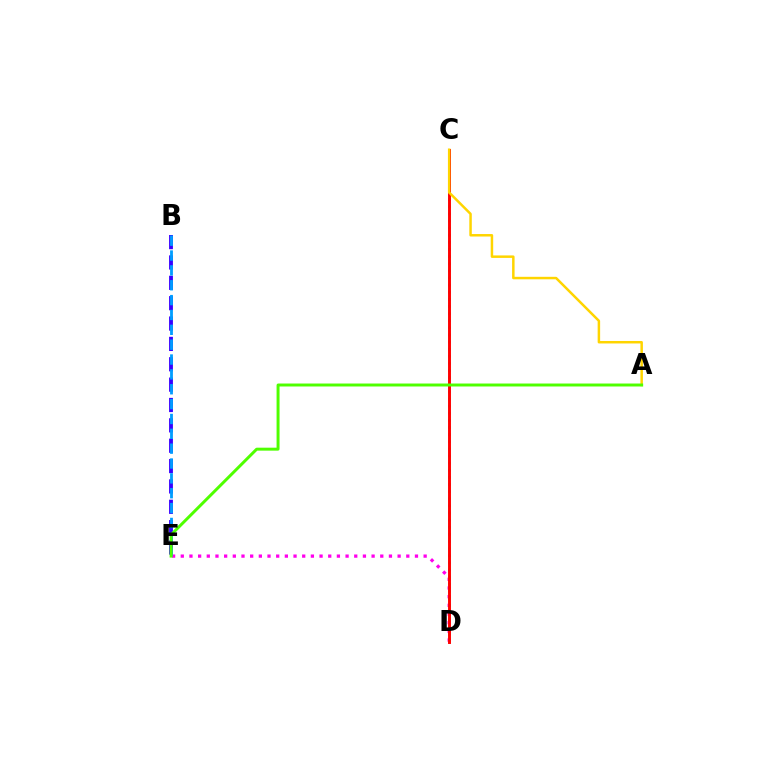{('B', 'E'): [{'color': '#3700ff', 'line_style': 'dashed', 'thickness': 2.77}, {'color': '#009eff', 'line_style': 'dashed', 'thickness': 2.02}], ('D', 'E'): [{'color': '#ff00ed', 'line_style': 'dotted', 'thickness': 2.36}], ('C', 'D'): [{'color': '#00ff86', 'line_style': 'dotted', 'thickness': 1.93}, {'color': '#ff0000', 'line_style': 'solid', 'thickness': 2.11}], ('A', 'C'): [{'color': '#ffd500', 'line_style': 'solid', 'thickness': 1.79}], ('A', 'E'): [{'color': '#4fff00', 'line_style': 'solid', 'thickness': 2.13}]}